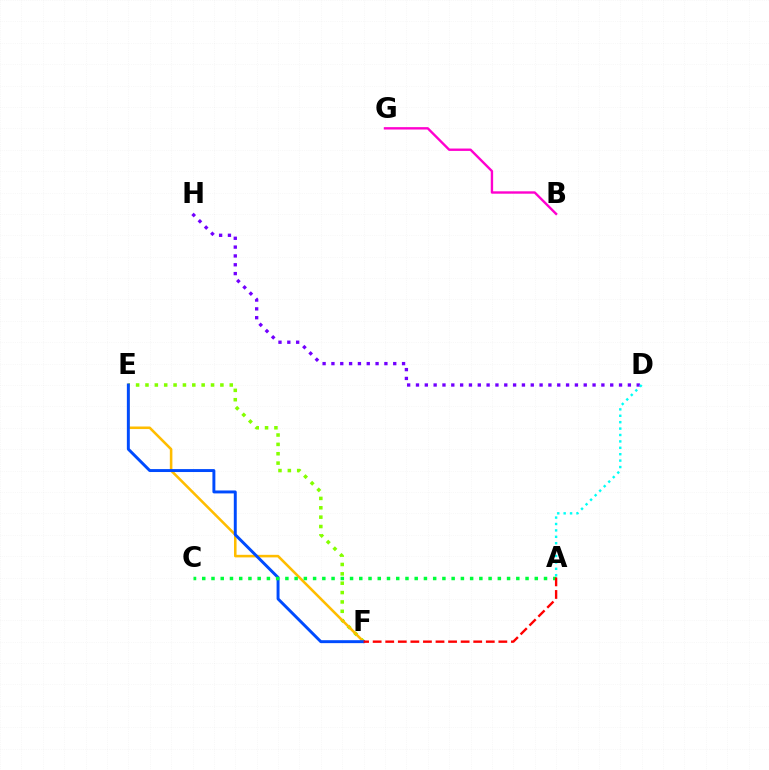{('D', 'H'): [{'color': '#7200ff', 'line_style': 'dotted', 'thickness': 2.4}], ('A', 'D'): [{'color': '#00fff6', 'line_style': 'dotted', 'thickness': 1.74}], ('E', 'F'): [{'color': '#84ff00', 'line_style': 'dotted', 'thickness': 2.54}, {'color': '#ffbd00', 'line_style': 'solid', 'thickness': 1.85}, {'color': '#004bff', 'line_style': 'solid', 'thickness': 2.12}], ('B', 'G'): [{'color': '#ff00cf', 'line_style': 'solid', 'thickness': 1.71}], ('A', 'C'): [{'color': '#00ff39', 'line_style': 'dotted', 'thickness': 2.51}], ('A', 'F'): [{'color': '#ff0000', 'line_style': 'dashed', 'thickness': 1.71}]}